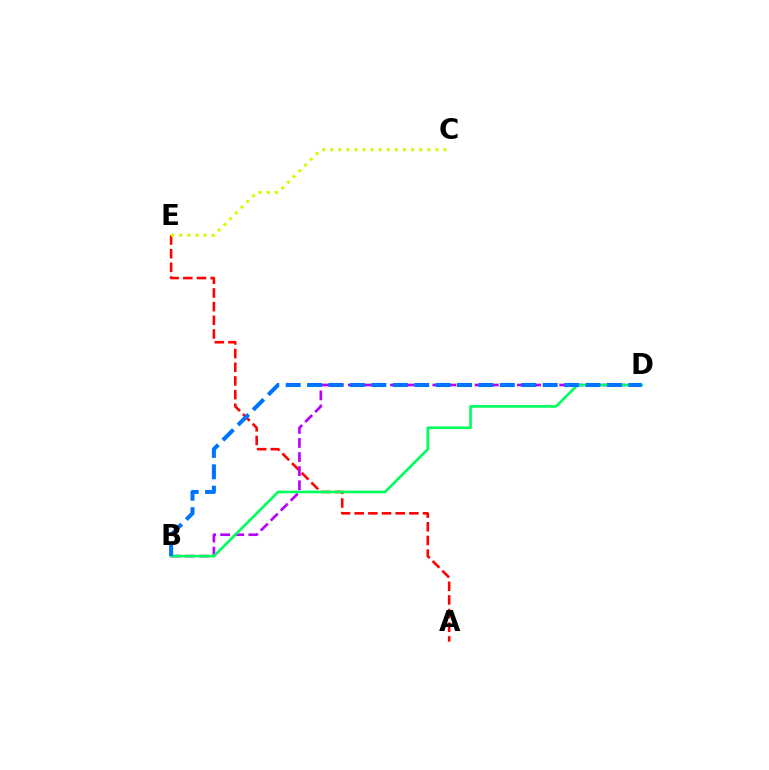{('A', 'E'): [{'color': '#ff0000', 'line_style': 'dashed', 'thickness': 1.86}], ('B', 'D'): [{'color': '#b900ff', 'line_style': 'dashed', 'thickness': 1.92}, {'color': '#00ff5c', 'line_style': 'solid', 'thickness': 1.9}, {'color': '#0074ff', 'line_style': 'dashed', 'thickness': 2.91}], ('C', 'E'): [{'color': '#d1ff00', 'line_style': 'dotted', 'thickness': 2.2}]}